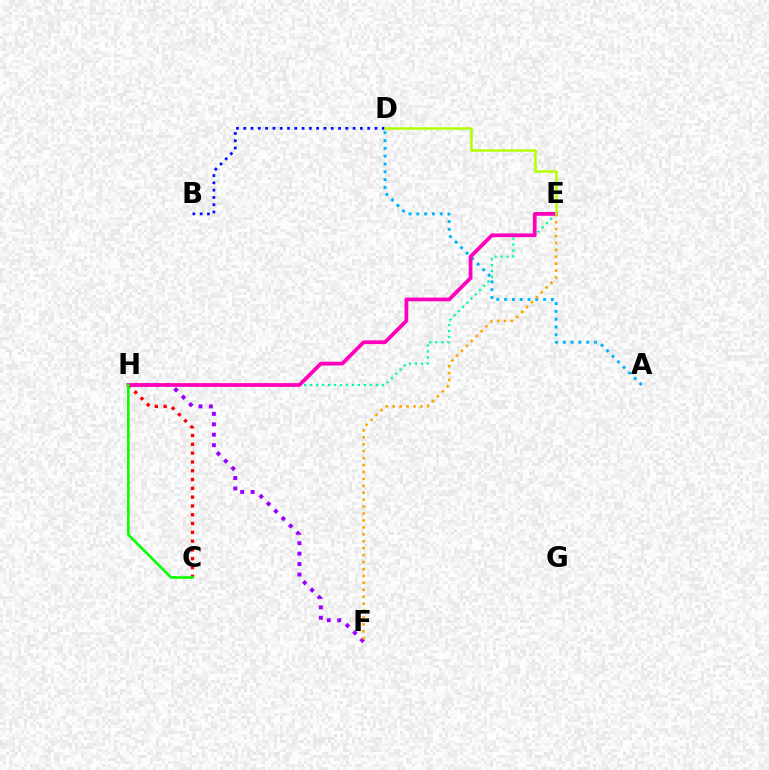{('C', 'H'): [{'color': '#ff0000', 'line_style': 'dotted', 'thickness': 2.39}, {'color': '#08ff00', 'line_style': 'solid', 'thickness': 1.9}], ('E', 'H'): [{'color': '#00ff9d', 'line_style': 'dotted', 'thickness': 1.63}, {'color': '#ff00bd', 'line_style': 'solid', 'thickness': 2.71}], ('A', 'D'): [{'color': '#00b5ff', 'line_style': 'dotted', 'thickness': 2.12}], ('F', 'H'): [{'color': '#9b00ff', 'line_style': 'dotted', 'thickness': 2.83}], ('B', 'D'): [{'color': '#0010ff', 'line_style': 'dotted', 'thickness': 1.98}], ('E', 'F'): [{'color': '#ffa500', 'line_style': 'dotted', 'thickness': 1.88}], ('D', 'E'): [{'color': '#b3ff00', 'line_style': 'solid', 'thickness': 1.81}]}